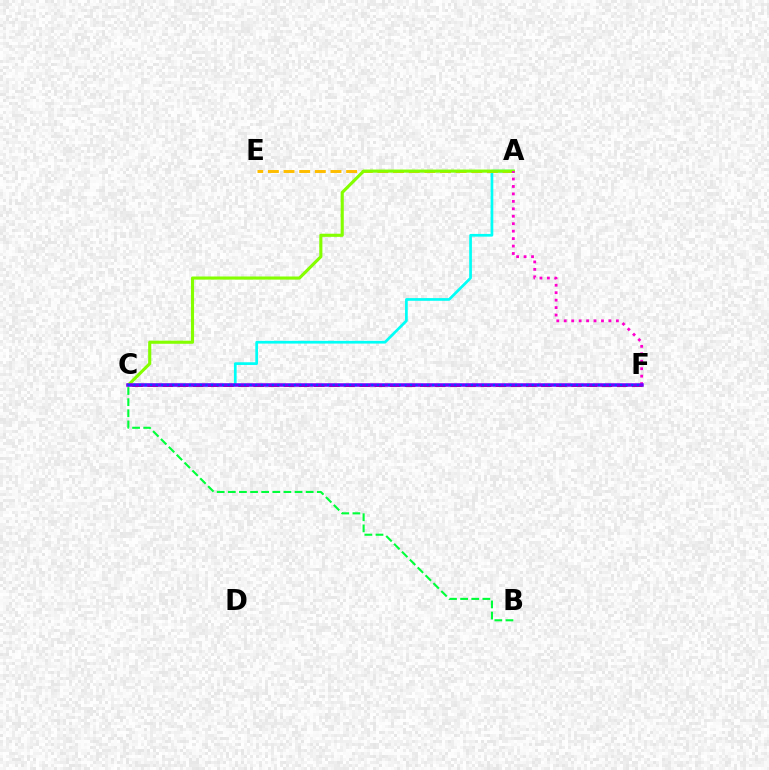{('A', 'C'): [{'color': '#00fff6', 'line_style': 'solid', 'thickness': 1.95}, {'color': '#84ff00', 'line_style': 'solid', 'thickness': 2.25}], ('C', 'F'): [{'color': '#ff0000', 'line_style': 'dashed', 'thickness': 2.06}, {'color': '#7200ff', 'line_style': 'solid', 'thickness': 2.53}, {'color': '#004bff', 'line_style': 'dotted', 'thickness': 1.5}], ('A', 'E'): [{'color': '#ffbd00', 'line_style': 'dashed', 'thickness': 2.13}], ('A', 'F'): [{'color': '#ff00cf', 'line_style': 'dotted', 'thickness': 2.02}], ('B', 'C'): [{'color': '#00ff39', 'line_style': 'dashed', 'thickness': 1.51}]}